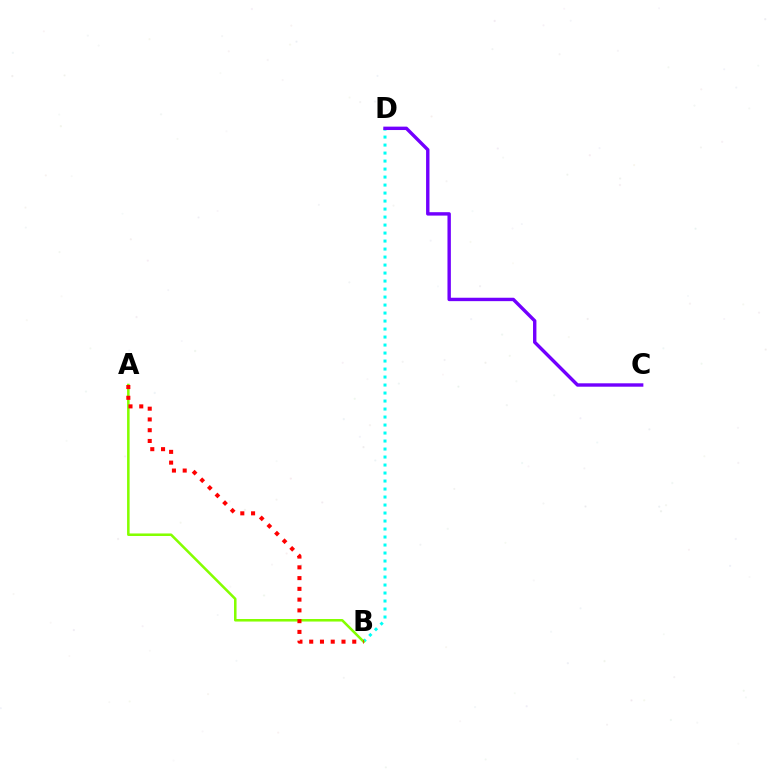{('B', 'D'): [{'color': '#00fff6', 'line_style': 'dotted', 'thickness': 2.17}], ('A', 'B'): [{'color': '#84ff00', 'line_style': 'solid', 'thickness': 1.83}, {'color': '#ff0000', 'line_style': 'dotted', 'thickness': 2.92}], ('C', 'D'): [{'color': '#7200ff', 'line_style': 'solid', 'thickness': 2.45}]}